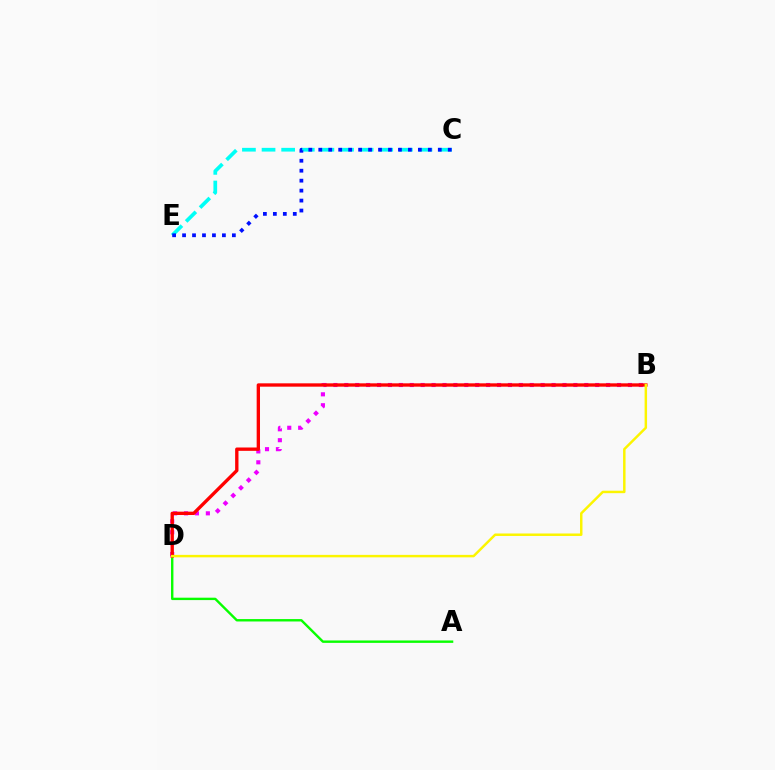{('C', 'E'): [{'color': '#00fff6', 'line_style': 'dashed', 'thickness': 2.66}, {'color': '#0010ff', 'line_style': 'dotted', 'thickness': 2.71}], ('A', 'D'): [{'color': '#08ff00', 'line_style': 'solid', 'thickness': 1.73}], ('B', 'D'): [{'color': '#ee00ff', 'line_style': 'dotted', 'thickness': 2.96}, {'color': '#ff0000', 'line_style': 'solid', 'thickness': 2.41}, {'color': '#fcf500', 'line_style': 'solid', 'thickness': 1.78}]}